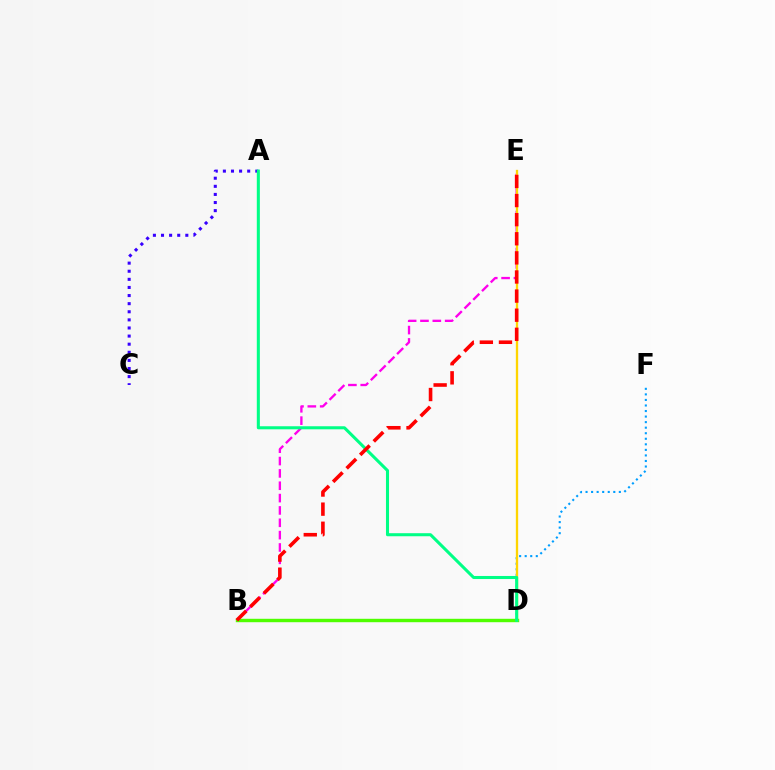{('B', 'E'): [{'color': '#ff00ed', 'line_style': 'dashed', 'thickness': 1.68}, {'color': '#ff0000', 'line_style': 'dashed', 'thickness': 2.6}], ('D', 'F'): [{'color': '#009eff', 'line_style': 'dotted', 'thickness': 1.51}], ('B', 'D'): [{'color': '#4fff00', 'line_style': 'solid', 'thickness': 2.46}], ('D', 'E'): [{'color': '#ffd500', 'line_style': 'solid', 'thickness': 1.67}], ('A', 'C'): [{'color': '#3700ff', 'line_style': 'dotted', 'thickness': 2.2}], ('A', 'D'): [{'color': '#00ff86', 'line_style': 'solid', 'thickness': 2.2}]}